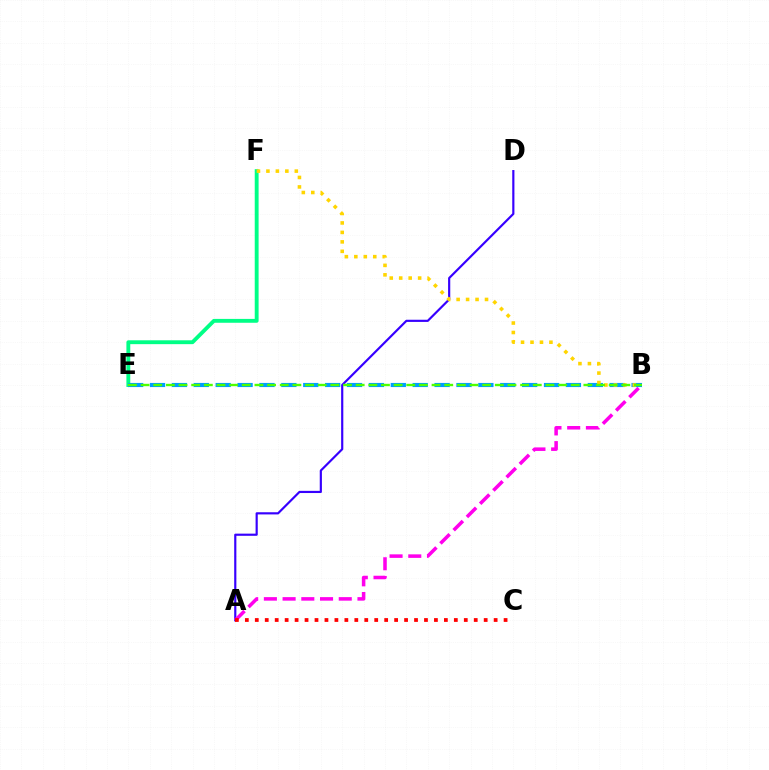{('E', 'F'): [{'color': '#00ff86', 'line_style': 'solid', 'thickness': 2.78}], ('A', 'D'): [{'color': '#3700ff', 'line_style': 'solid', 'thickness': 1.56}], ('B', 'E'): [{'color': '#009eff', 'line_style': 'dashed', 'thickness': 2.97}, {'color': '#4fff00', 'line_style': 'dashed', 'thickness': 1.72}], ('A', 'B'): [{'color': '#ff00ed', 'line_style': 'dashed', 'thickness': 2.54}], ('A', 'C'): [{'color': '#ff0000', 'line_style': 'dotted', 'thickness': 2.7}], ('B', 'F'): [{'color': '#ffd500', 'line_style': 'dotted', 'thickness': 2.57}]}